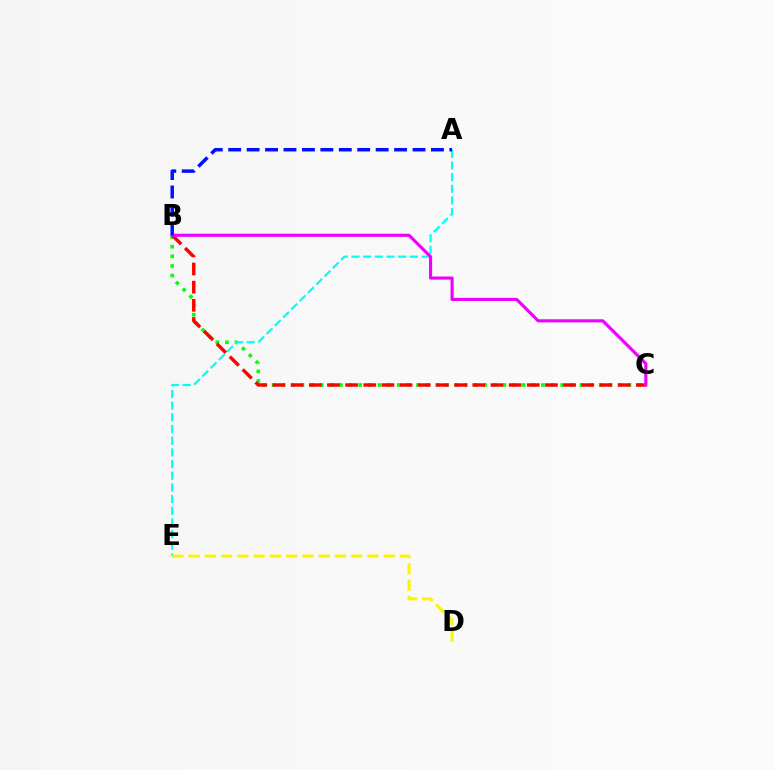{('B', 'C'): [{'color': '#08ff00', 'line_style': 'dotted', 'thickness': 2.61}, {'color': '#ff0000', 'line_style': 'dashed', 'thickness': 2.47}, {'color': '#ee00ff', 'line_style': 'solid', 'thickness': 2.25}], ('A', 'E'): [{'color': '#00fff6', 'line_style': 'dashed', 'thickness': 1.59}], ('D', 'E'): [{'color': '#fcf500', 'line_style': 'dashed', 'thickness': 2.21}], ('A', 'B'): [{'color': '#0010ff', 'line_style': 'dashed', 'thickness': 2.5}]}